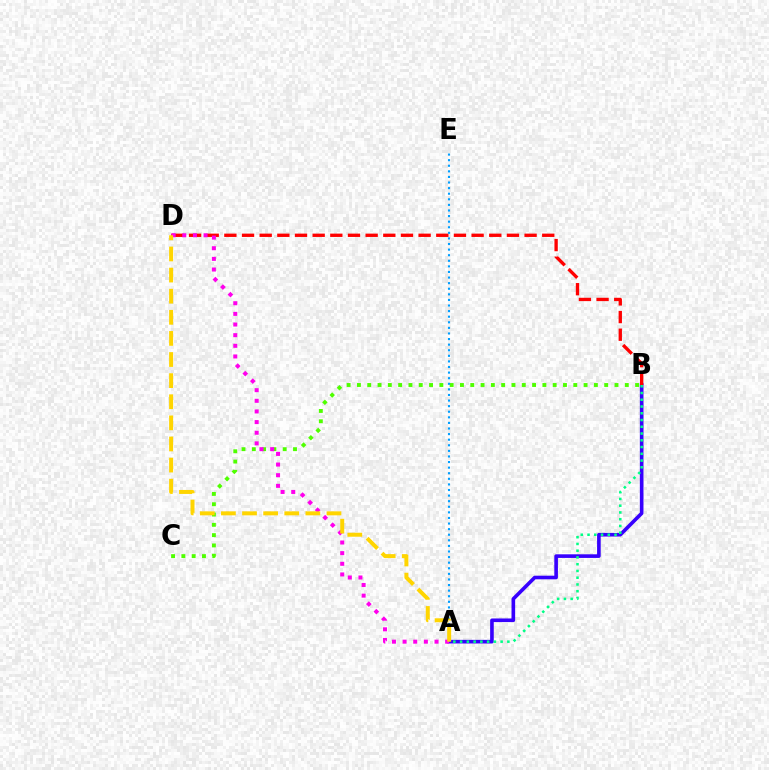{('B', 'C'): [{'color': '#4fff00', 'line_style': 'dotted', 'thickness': 2.8}], ('A', 'B'): [{'color': '#3700ff', 'line_style': 'solid', 'thickness': 2.61}, {'color': '#00ff86', 'line_style': 'dotted', 'thickness': 1.83}], ('B', 'D'): [{'color': '#ff0000', 'line_style': 'dashed', 'thickness': 2.4}], ('A', 'E'): [{'color': '#009eff', 'line_style': 'dotted', 'thickness': 1.52}], ('A', 'D'): [{'color': '#ff00ed', 'line_style': 'dotted', 'thickness': 2.89}, {'color': '#ffd500', 'line_style': 'dashed', 'thickness': 2.87}]}